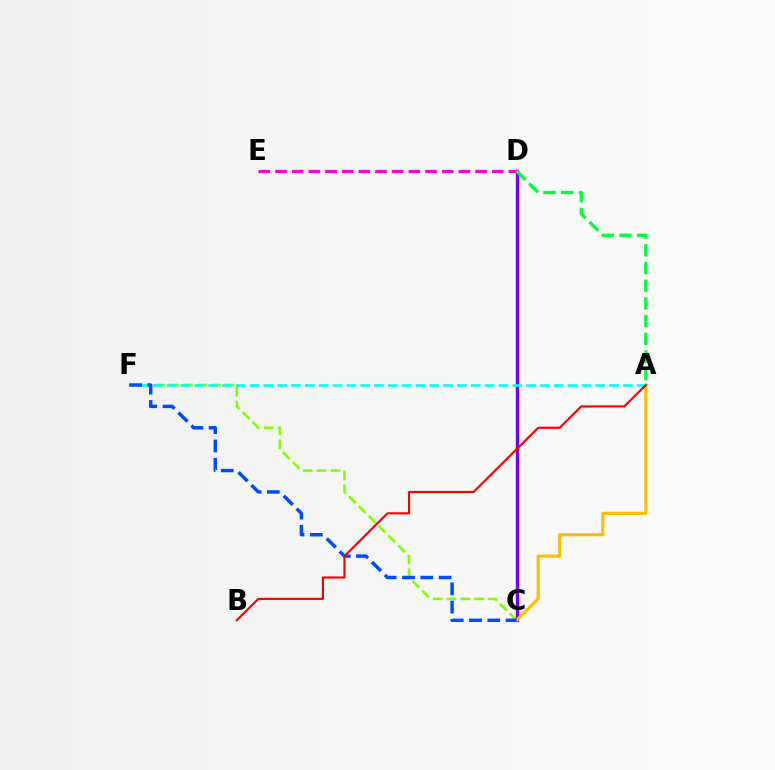{('C', 'D'): [{'color': '#7200ff', 'line_style': 'solid', 'thickness': 2.45}], ('C', 'F'): [{'color': '#84ff00', 'line_style': 'dashed', 'thickness': 1.88}, {'color': '#004bff', 'line_style': 'dashed', 'thickness': 2.49}], ('A', 'C'): [{'color': '#ffbd00', 'line_style': 'solid', 'thickness': 2.25}], ('D', 'E'): [{'color': '#ff00cf', 'line_style': 'dashed', 'thickness': 2.26}], ('A', 'F'): [{'color': '#00fff6', 'line_style': 'dashed', 'thickness': 1.88}], ('A', 'D'): [{'color': '#00ff39', 'line_style': 'dashed', 'thickness': 2.41}], ('A', 'B'): [{'color': '#ff0000', 'line_style': 'solid', 'thickness': 1.55}]}